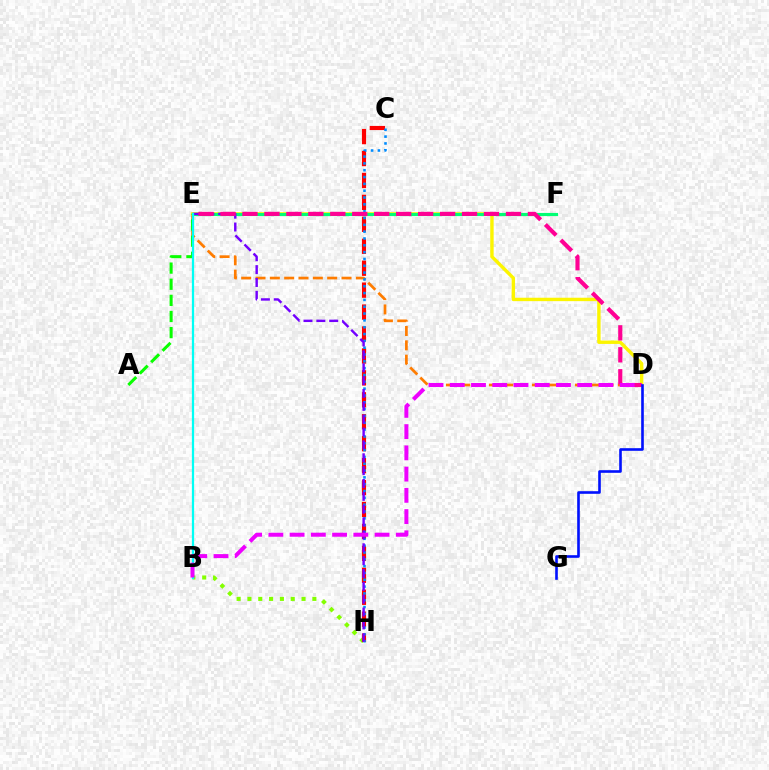{('D', 'E'): [{'color': '#ff7c00', 'line_style': 'dashed', 'thickness': 1.95}, {'color': '#fcf500', 'line_style': 'solid', 'thickness': 2.45}, {'color': '#ff0094', 'line_style': 'dashed', 'thickness': 2.98}], ('B', 'H'): [{'color': '#84ff00', 'line_style': 'dotted', 'thickness': 2.94}], ('C', 'H'): [{'color': '#ff0000', 'line_style': 'dashed', 'thickness': 2.98}, {'color': '#008cff', 'line_style': 'dotted', 'thickness': 1.85}], ('E', 'F'): [{'color': '#00ff74', 'line_style': 'solid', 'thickness': 2.26}], ('A', 'E'): [{'color': '#08ff00', 'line_style': 'dashed', 'thickness': 2.19}], ('E', 'H'): [{'color': '#7200ff', 'line_style': 'dashed', 'thickness': 1.75}], ('B', 'E'): [{'color': '#00fff6', 'line_style': 'solid', 'thickness': 1.62}], ('B', 'D'): [{'color': '#ee00ff', 'line_style': 'dashed', 'thickness': 2.89}], ('D', 'G'): [{'color': '#0010ff', 'line_style': 'solid', 'thickness': 1.88}]}